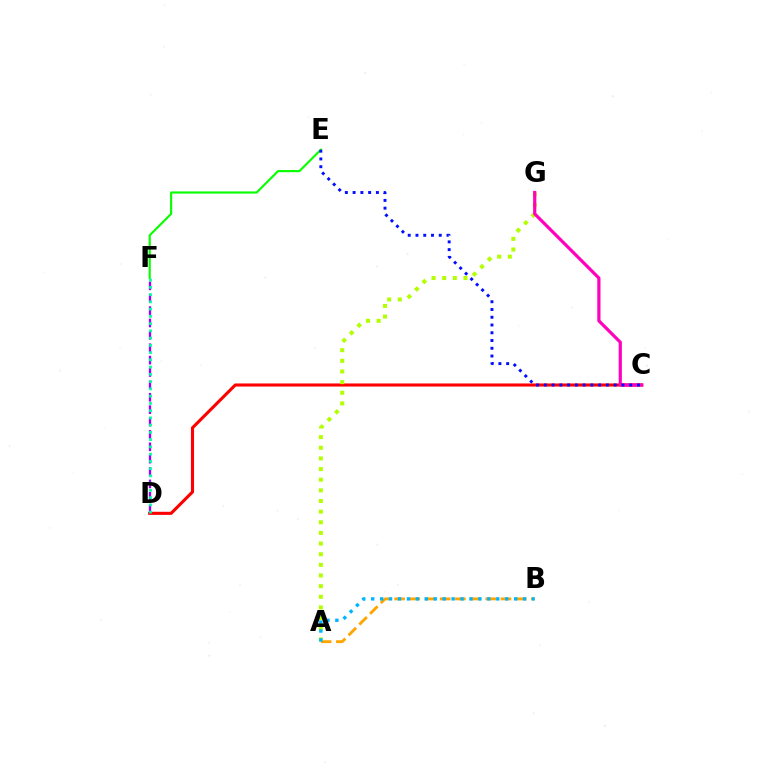{('E', 'F'): [{'color': '#08ff00', 'line_style': 'solid', 'thickness': 1.54}], ('C', 'D'): [{'color': '#ff0000', 'line_style': 'solid', 'thickness': 2.23}], ('A', 'G'): [{'color': '#b3ff00', 'line_style': 'dotted', 'thickness': 2.89}], ('A', 'B'): [{'color': '#ffa500', 'line_style': 'dashed', 'thickness': 2.06}, {'color': '#00b5ff', 'line_style': 'dotted', 'thickness': 2.43}], ('C', 'G'): [{'color': '#ff00bd', 'line_style': 'solid', 'thickness': 2.3}], ('D', 'F'): [{'color': '#9b00ff', 'line_style': 'dashed', 'thickness': 1.68}, {'color': '#00ff9d', 'line_style': 'dotted', 'thickness': 1.97}], ('C', 'E'): [{'color': '#0010ff', 'line_style': 'dotted', 'thickness': 2.11}]}